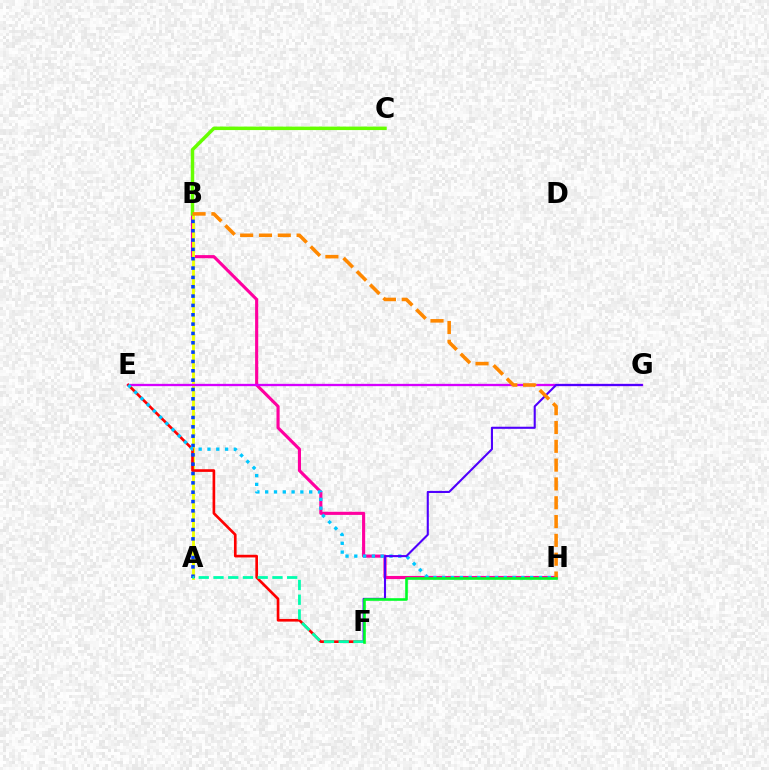{('B', 'H'): [{'color': '#ff00a0', 'line_style': 'solid', 'thickness': 2.25}, {'color': '#ff8800', 'line_style': 'dashed', 'thickness': 2.56}], ('A', 'B'): [{'color': '#eeff00', 'line_style': 'solid', 'thickness': 2.07}, {'color': '#003fff', 'line_style': 'dotted', 'thickness': 2.54}], ('E', 'G'): [{'color': '#d600ff', 'line_style': 'solid', 'thickness': 1.67}], ('E', 'F'): [{'color': '#ff0000', 'line_style': 'solid', 'thickness': 1.91}], ('E', 'H'): [{'color': '#00c7ff', 'line_style': 'dotted', 'thickness': 2.39}], ('B', 'C'): [{'color': '#66ff00', 'line_style': 'solid', 'thickness': 2.49}], ('F', 'G'): [{'color': '#4f00ff', 'line_style': 'solid', 'thickness': 1.51}], ('A', 'F'): [{'color': '#00ffaf', 'line_style': 'dashed', 'thickness': 2.0}], ('F', 'H'): [{'color': '#00ff27', 'line_style': 'solid', 'thickness': 1.88}]}